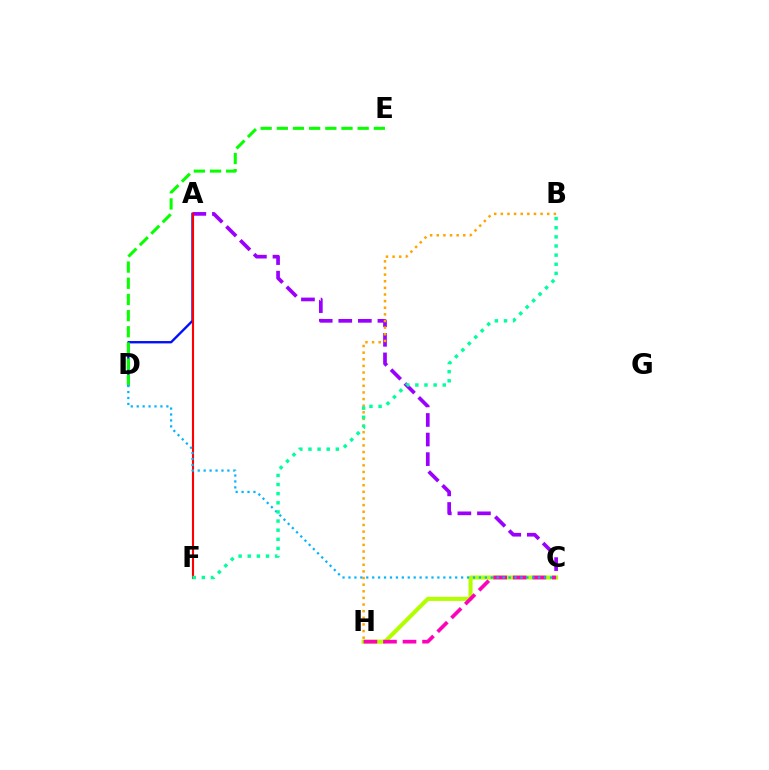{('A', 'D'): [{'color': '#0010ff', 'line_style': 'solid', 'thickness': 1.71}], ('D', 'E'): [{'color': '#08ff00', 'line_style': 'dashed', 'thickness': 2.2}], ('A', 'C'): [{'color': '#9b00ff', 'line_style': 'dashed', 'thickness': 2.66}], ('A', 'F'): [{'color': '#ff0000', 'line_style': 'solid', 'thickness': 1.53}], ('C', 'H'): [{'color': '#b3ff00', 'line_style': 'solid', 'thickness': 2.93}, {'color': '#ff00bd', 'line_style': 'dashed', 'thickness': 2.65}], ('B', 'H'): [{'color': '#ffa500', 'line_style': 'dotted', 'thickness': 1.8}], ('C', 'D'): [{'color': '#00b5ff', 'line_style': 'dotted', 'thickness': 1.61}], ('B', 'F'): [{'color': '#00ff9d', 'line_style': 'dotted', 'thickness': 2.48}]}